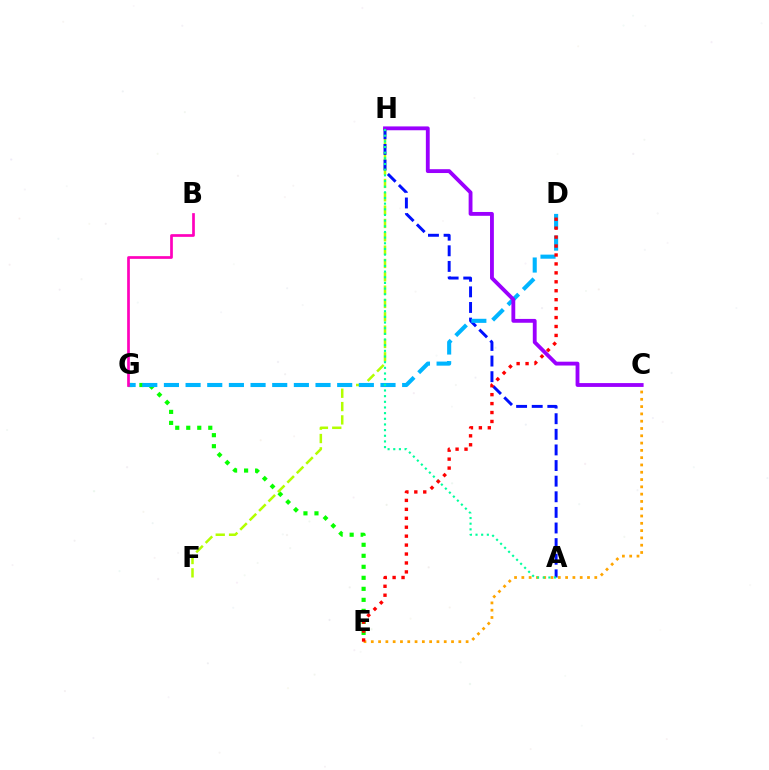{('E', 'G'): [{'color': '#08ff00', 'line_style': 'dotted', 'thickness': 2.99}], ('F', 'H'): [{'color': '#b3ff00', 'line_style': 'dashed', 'thickness': 1.81}], ('C', 'E'): [{'color': '#ffa500', 'line_style': 'dotted', 'thickness': 1.98}], ('A', 'H'): [{'color': '#0010ff', 'line_style': 'dashed', 'thickness': 2.12}, {'color': '#00ff9d', 'line_style': 'dotted', 'thickness': 1.54}], ('D', 'G'): [{'color': '#00b5ff', 'line_style': 'dashed', 'thickness': 2.94}], ('C', 'H'): [{'color': '#9b00ff', 'line_style': 'solid', 'thickness': 2.76}], ('D', 'E'): [{'color': '#ff0000', 'line_style': 'dotted', 'thickness': 2.43}], ('B', 'G'): [{'color': '#ff00bd', 'line_style': 'solid', 'thickness': 1.95}]}